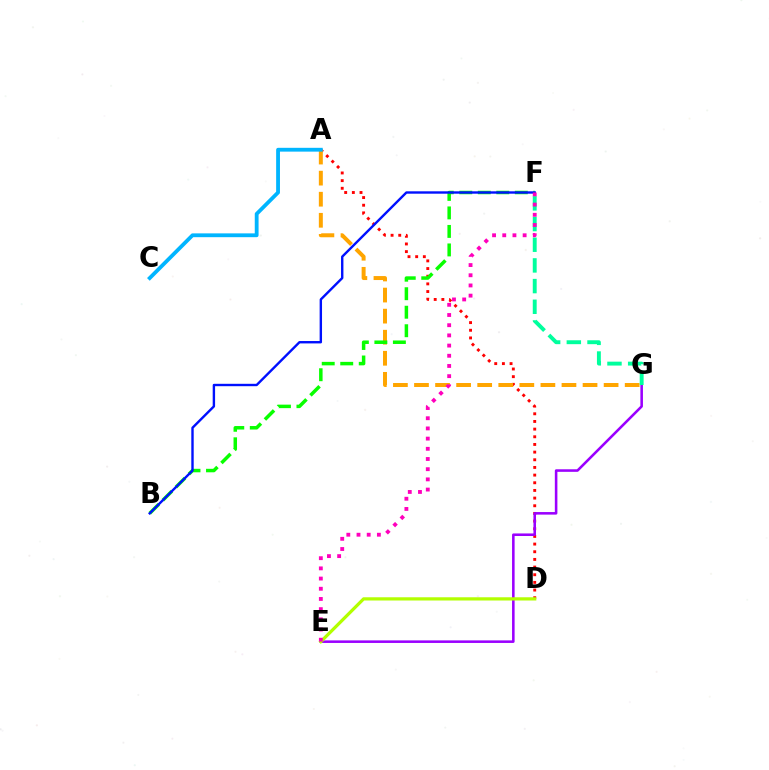{('A', 'D'): [{'color': '#ff0000', 'line_style': 'dotted', 'thickness': 2.08}], ('E', 'G'): [{'color': '#9b00ff', 'line_style': 'solid', 'thickness': 1.85}], ('A', 'G'): [{'color': '#ffa500', 'line_style': 'dashed', 'thickness': 2.86}], ('B', 'F'): [{'color': '#08ff00', 'line_style': 'dashed', 'thickness': 2.51}, {'color': '#0010ff', 'line_style': 'solid', 'thickness': 1.72}], ('F', 'G'): [{'color': '#00ff9d', 'line_style': 'dashed', 'thickness': 2.81}], ('D', 'E'): [{'color': '#b3ff00', 'line_style': 'solid', 'thickness': 2.33}], ('E', 'F'): [{'color': '#ff00bd', 'line_style': 'dotted', 'thickness': 2.77}], ('A', 'C'): [{'color': '#00b5ff', 'line_style': 'solid', 'thickness': 2.74}]}